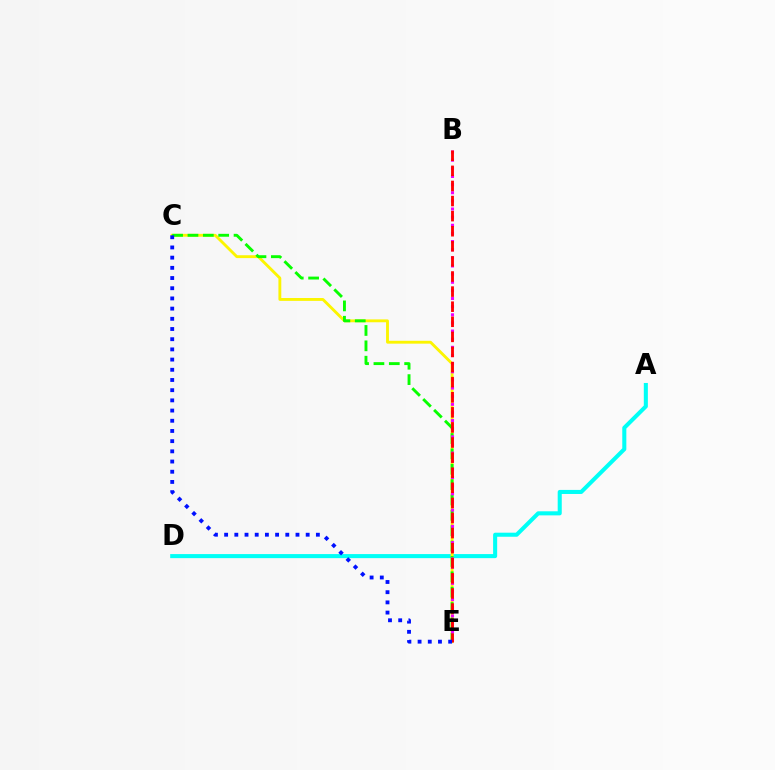{('A', 'D'): [{'color': '#00fff6', 'line_style': 'solid', 'thickness': 2.92}], ('C', 'E'): [{'color': '#fcf500', 'line_style': 'solid', 'thickness': 2.06}, {'color': '#08ff00', 'line_style': 'dashed', 'thickness': 2.09}, {'color': '#0010ff', 'line_style': 'dotted', 'thickness': 2.77}], ('B', 'E'): [{'color': '#ee00ff', 'line_style': 'dotted', 'thickness': 2.21}, {'color': '#ff0000', 'line_style': 'dashed', 'thickness': 2.05}]}